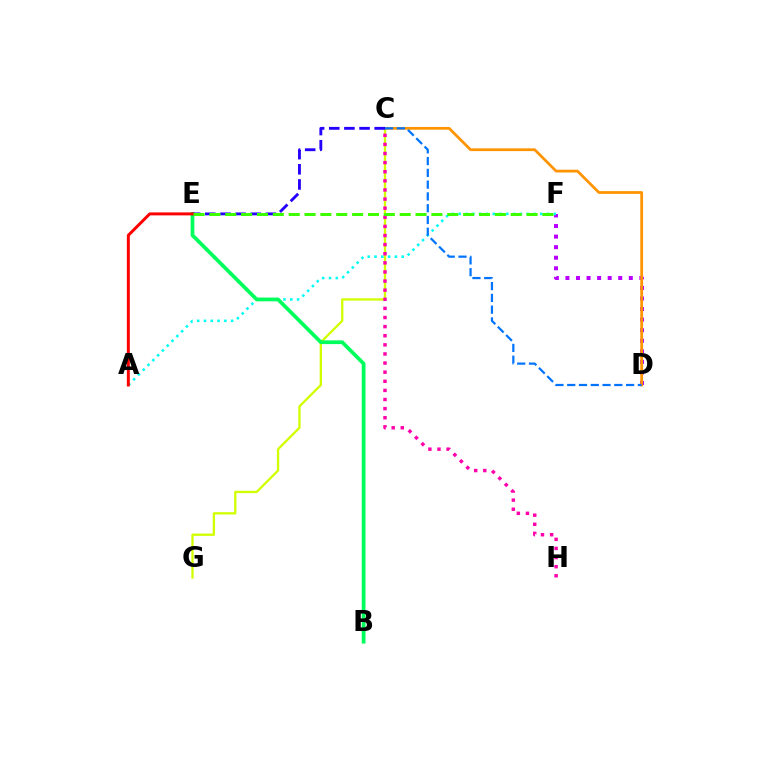{('D', 'F'): [{'color': '#b900ff', 'line_style': 'dotted', 'thickness': 2.87}], ('C', 'G'): [{'color': '#d1ff00', 'line_style': 'solid', 'thickness': 1.66}], ('C', 'D'): [{'color': '#ff9400', 'line_style': 'solid', 'thickness': 1.98}, {'color': '#0074ff', 'line_style': 'dashed', 'thickness': 1.6}], ('A', 'F'): [{'color': '#00fff6', 'line_style': 'dotted', 'thickness': 1.85}], ('B', 'E'): [{'color': '#00ff5c', 'line_style': 'solid', 'thickness': 2.69}], ('C', 'H'): [{'color': '#ff00ac', 'line_style': 'dotted', 'thickness': 2.48}], ('C', 'E'): [{'color': '#2500ff', 'line_style': 'dashed', 'thickness': 2.06}], ('A', 'E'): [{'color': '#ff0000', 'line_style': 'solid', 'thickness': 2.14}], ('E', 'F'): [{'color': '#3dff00', 'line_style': 'dashed', 'thickness': 2.15}]}